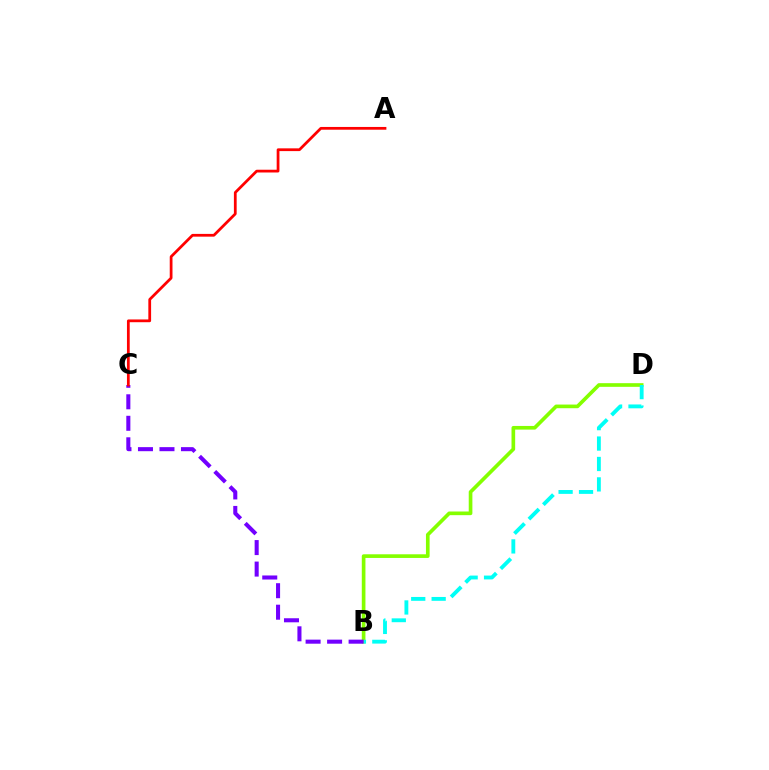{('B', 'D'): [{'color': '#84ff00', 'line_style': 'solid', 'thickness': 2.63}, {'color': '#00fff6', 'line_style': 'dashed', 'thickness': 2.77}], ('B', 'C'): [{'color': '#7200ff', 'line_style': 'dashed', 'thickness': 2.92}], ('A', 'C'): [{'color': '#ff0000', 'line_style': 'solid', 'thickness': 1.99}]}